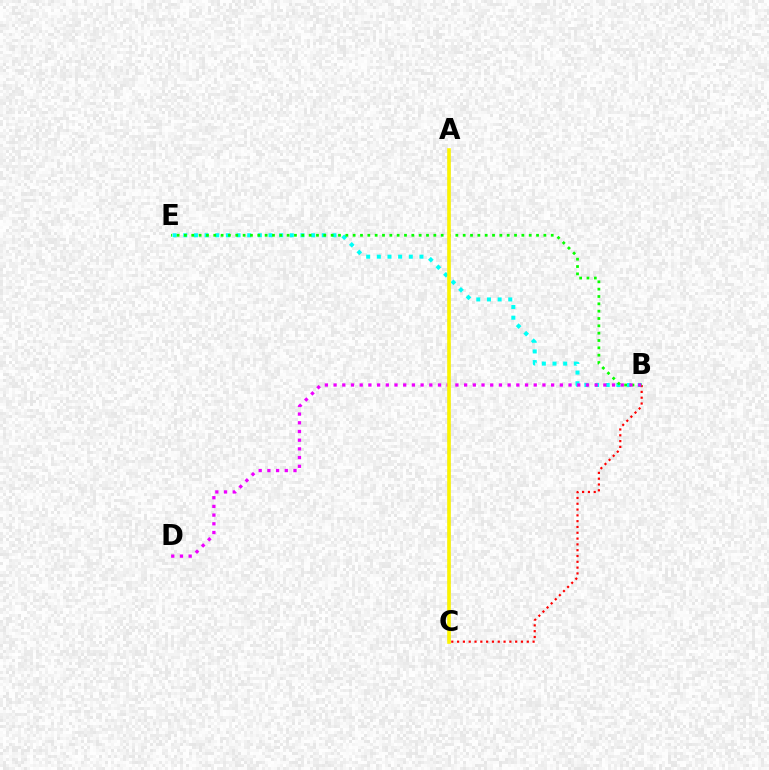{('B', 'E'): [{'color': '#00fff6', 'line_style': 'dotted', 'thickness': 2.89}, {'color': '#08ff00', 'line_style': 'dotted', 'thickness': 1.99}], ('B', 'C'): [{'color': '#ff0000', 'line_style': 'dotted', 'thickness': 1.58}], ('A', 'C'): [{'color': '#0010ff', 'line_style': 'dashed', 'thickness': 1.59}, {'color': '#fcf500', 'line_style': 'solid', 'thickness': 2.59}], ('B', 'D'): [{'color': '#ee00ff', 'line_style': 'dotted', 'thickness': 2.36}]}